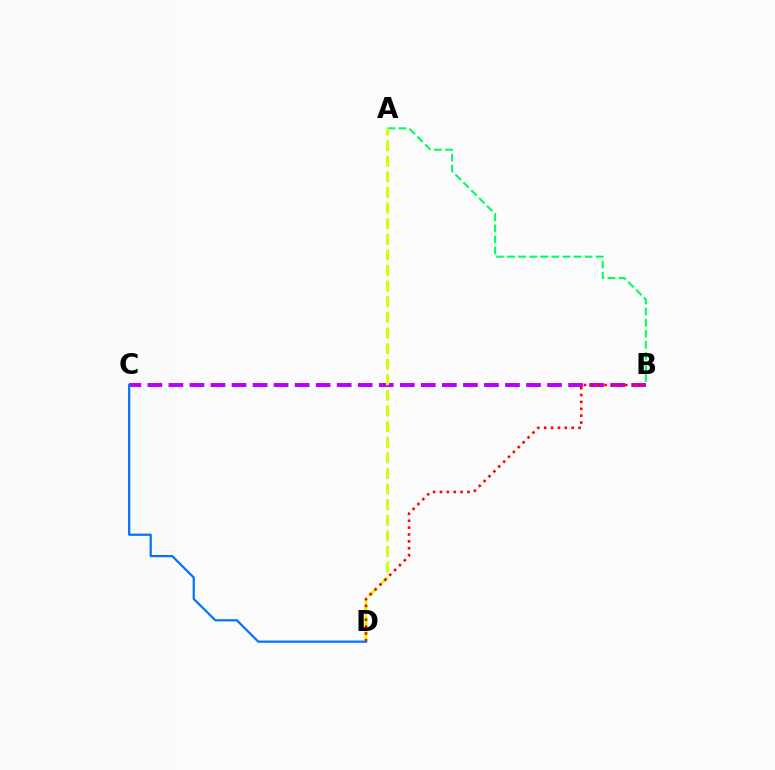{('A', 'B'): [{'color': '#00ff5c', 'line_style': 'dashed', 'thickness': 1.5}], ('B', 'C'): [{'color': '#b900ff', 'line_style': 'dashed', 'thickness': 2.86}], ('A', 'D'): [{'color': '#d1ff00', 'line_style': 'dashed', 'thickness': 2.12}], ('B', 'D'): [{'color': '#ff0000', 'line_style': 'dotted', 'thickness': 1.87}], ('C', 'D'): [{'color': '#0074ff', 'line_style': 'solid', 'thickness': 1.61}]}